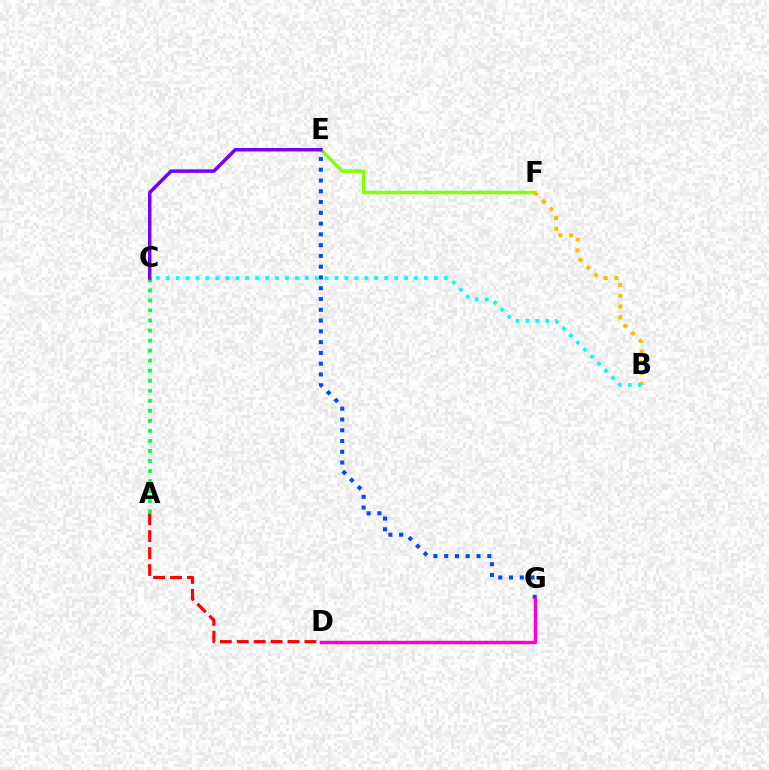{('A', 'C'): [{'color': '#00ff39', 'line_style': 'dotted', 'thickness': 2.73}], ('E', 'F'): [{'color': '#84ff00', 'line_style': 'solid', 'thickness': 2.49}], ('A', 'D'): [{'color': '#ff0000', 'line_style': 'dashed', 'thickness': 2.3}], ('C', 'E'): [{'color': '#7200ff', 'line_style': 'solid', 'thickness': 2.49}], ('E', 'G'): [{'color': '#004bff', 'line_style': 'dotted', 'thickness': 2.93}], ('D', 'G'): [{'color': '#ff00cf', 'line_style': 'solid', 'thickness': 2.47}], ('B', 'F'): [{'color': '#ffbd00', 'line_style': 'dotted', 'thickness': 2.93}], ('B', 'C'): [{'color': '#00fff6', 'line_style': 'dotted', 'thickness': 2.7}]}